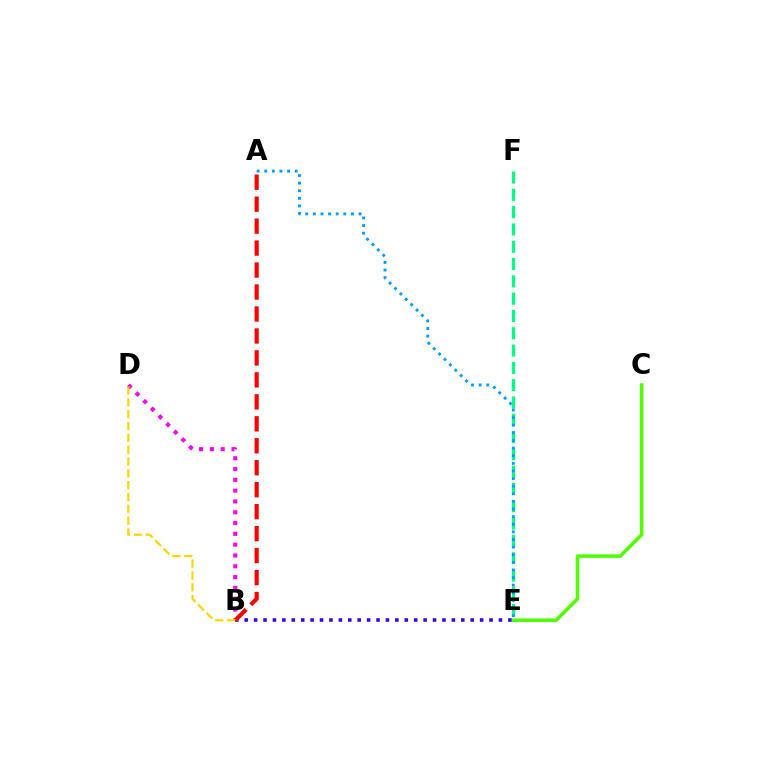{('C', 'E'): [{'color': '#4fff00', 'line_style': 'solid', 'thickness': 2.54}], ('B', 'D'): [{'color': '#ff00ed', 'line_style': 'dotted', 'thickness': 2.94}, {'color': '#ffd500', 'line_style': 'dashed', 'thickness': 1.61}], ('B', 'E'): [{'color': '#3700ff', 'line_style': 'dotted', 'thickness': 2.56}], ('A', 'B'): [{'color': '#ff0000', 'line_style': 'dashed', 'thickness': 2.98}], ('E', 'F'): [{'color': '#00ff86', 'line_style': 'dashed', 'thickness': 2.35}], ('A', 'E'): [{'color': '#009eff', 'line_style': 'dotted', 'thickness': 2.07}]}